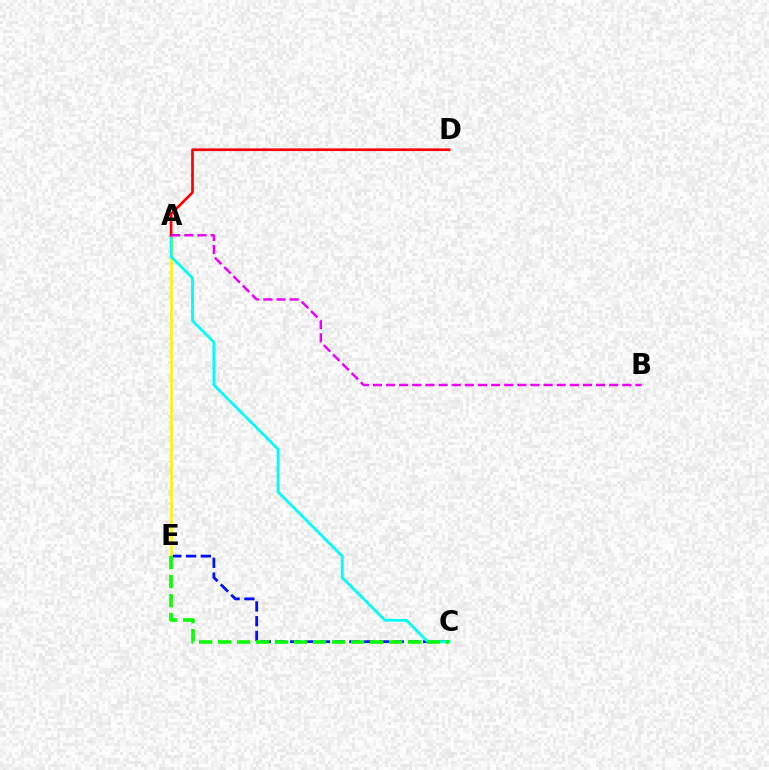{('C', 'E'): [{'color': '#0010ff', 'line_style': 'dashed', 'thickness': 2.01}, {'color': '#08ff00', 'line_style': 'dashed', 'thickness': 2.58}], ('A', 'E'): [{'color': '#fcf500', 'line_style': 'solid', 'thickness': 1.81}], ('A', 'C'): [{'color': '#00fff6', 'line_style': 'solid', 'thickness': 2.04}], ('A', 'D'): [{'color': '#ff0000', 'line_style': 'solid', 'thickness': 1.93}], ('A', 'B'): [{'color': '#ee00ff', 'line_style': 'dashed', 'thickness': 1.78}]}